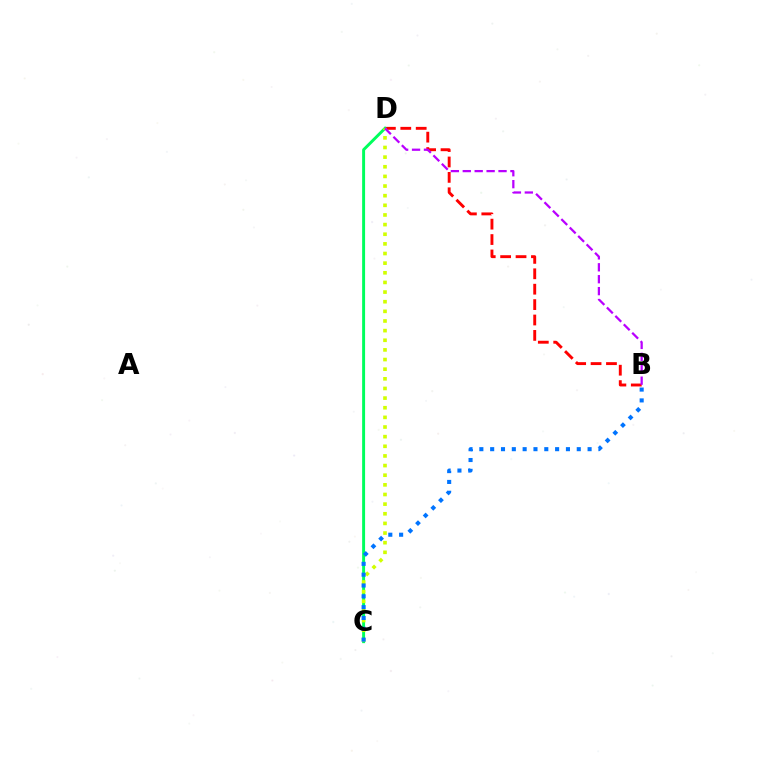{('B', 'D'): [{'color': '#ff0000', 'line_style': 'dashed', 'thickness': 2.09}, {'color': '#b900ff', 'line_style': 'dashed', 'thickness': 1.62}], ('C', 'D'): [{'color': '#00ff5c', 'line_style': 'solid', 'thickness': 2.12}, {'color': '#d1ff00', 'line_style': 'dotted', 'thickness': 2.62}], ('B', 'C'): [{'color': '#0074ff', 'line_style': 'dotted', 'thickness': 2.94}]}